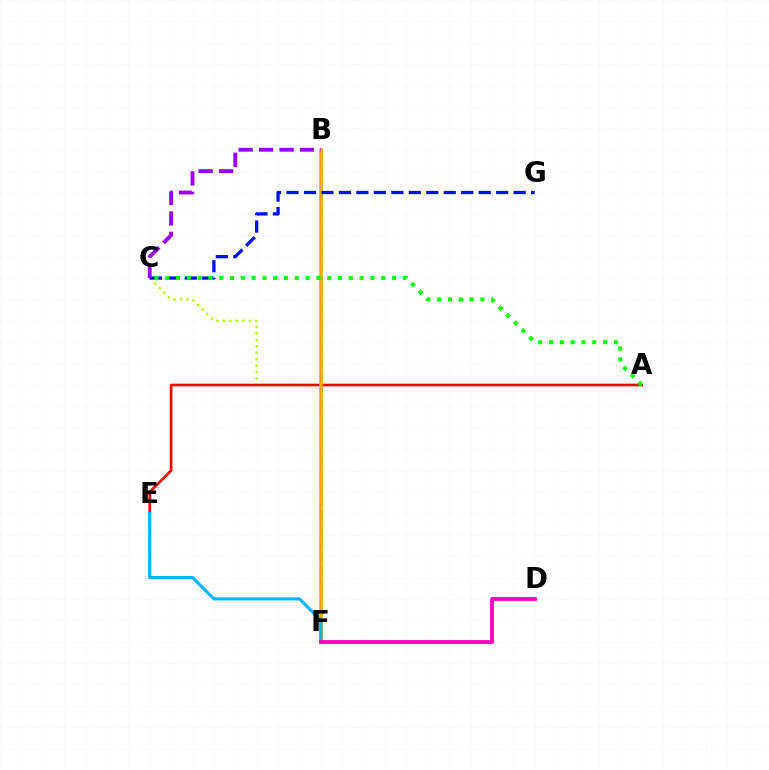{('B', 'F'): [{'color': '#00ff9d', 'line_style': 'dashed', 'thickness': 1.88}, {'color': '#ffa500', 'line_style': 'solid', 'thickness': 2.55}], ('C', 'F'): [{'color': '#b3ff00', 'line_style': 'dotted', 'thickness': 1.76}], ('A', 'E'): [{'color': '#ff0000', 'line_style': 'solid', 'thickness': 1.91}], ('C', 'G'): [{'color': '#0010ff', 'line_style': 'dashed', 'thickness': 2.37}], ('B', 'C'): [{'color': '#9b00ff', 'line_style': 'dashed', 'thickness': 2.78}], ('E', 'F'): [{'color': '#00b5ff', 'line_style': 'solid', 'thickness': 2.26}], ('A', 'C'): [{'color': '#08ff00', 'line_style': 'dotted', 'thickness': 2.93}], ('D', 'F'): [{'color': '#ff00bd', 'line_style': 'solid', 'thickness': 2.72}]}